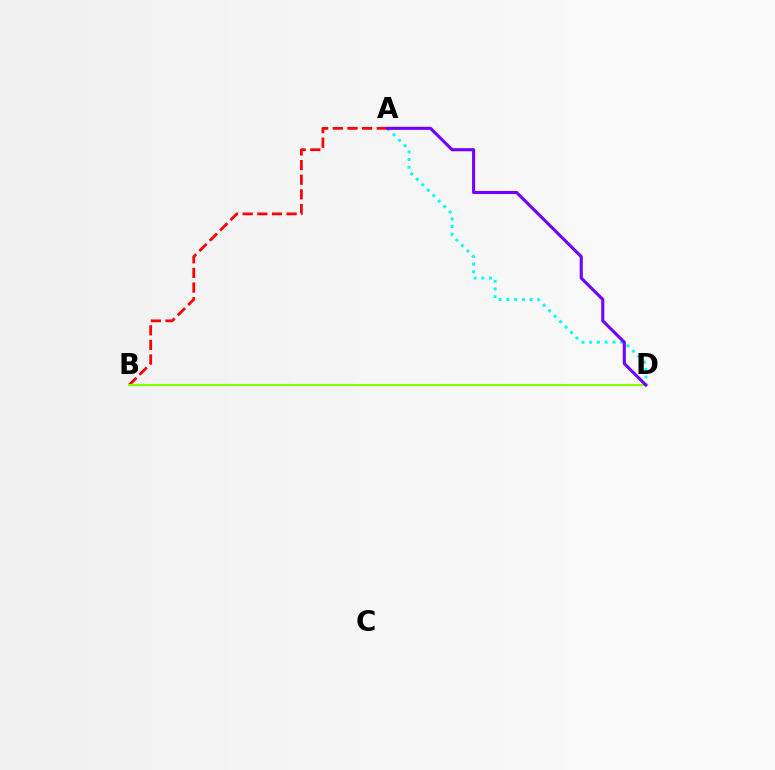{('A', 'D'): [{'color': '#00fff6', 'line_style': 'dotted', 'thickness': 2.1}, {'color': '#7200ff', 'line_style': 'solid', 'thickness': 2.22}], ('A', 'B'): [{'color': '#ff0000', 'line_style': 'dashed', 'thickness': 1.99}], ('B', 'D'): [{'color': '#84ff00', 'line_style': 'solid', 'thickness': 1.52}]}